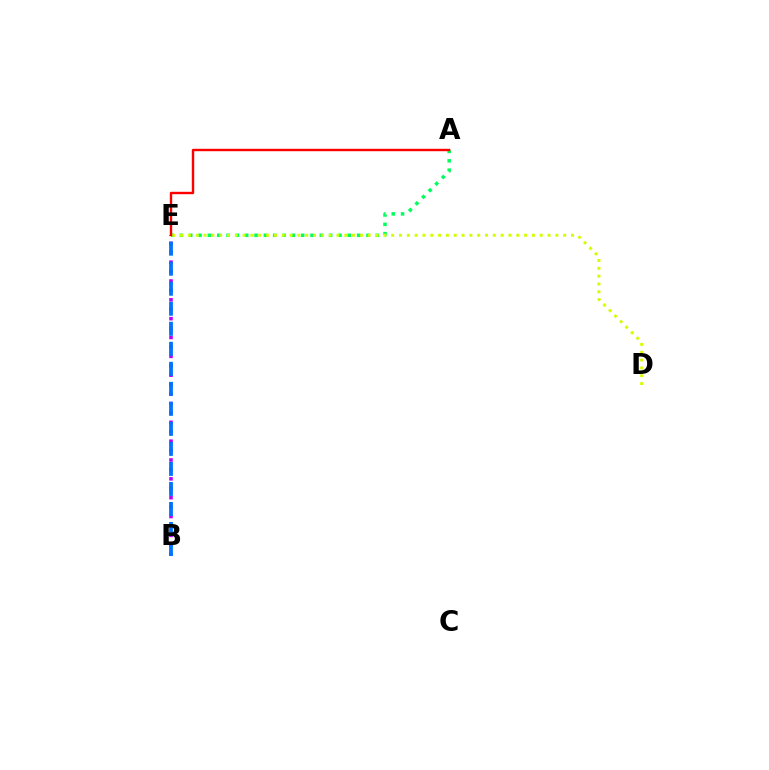{('B', 'E'): [{'color': '#b900ff', 'line_style': 'dotted', 'thickness': 2.56}, {'color': '#0074ff', 'line_style': 'dashed', 'thickness': 2.72}], ('A', 'E'): [{'color': '#00ff5c', 'line_style': 'dotted', 'thickness': 2.53}, {'color': '#ff0000', 'line_style': 'solid', 'thickness': 1.73}], ('D', 'E'): [{'color': '#d1ff00', 'line_style': 'dotted', 'thickness': 2.12}]}